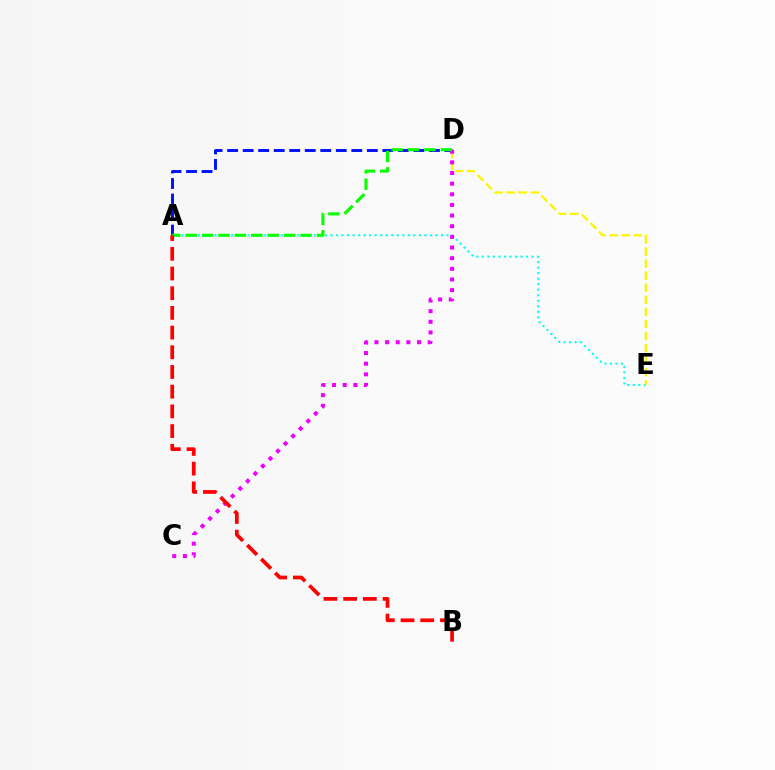{('A', 'E'): [{'color': '#00fff6', 'line_style': 'dotted', 'thickness': 1.5}], ('D', 'E'): [{'color': '#fcf500', 'line_style': 'dashed', 'thickness': 1.64}], ('A', 'D'): [{'color': '#0010ff', 'line_style': 'dashed', 'thickness': 2.11}, {'color': '#08ff00', 'line_style': 'dashed', 'thickness': 2.23}], ('C', 'D'): [{'color': '#ee00ff', 'line_style': 'dotted', 'thickness': 2.89}], ('A', 'B'): [{'color': '#ff0000', 'line_style': 'dashed', 'thickness': 2.68}]}